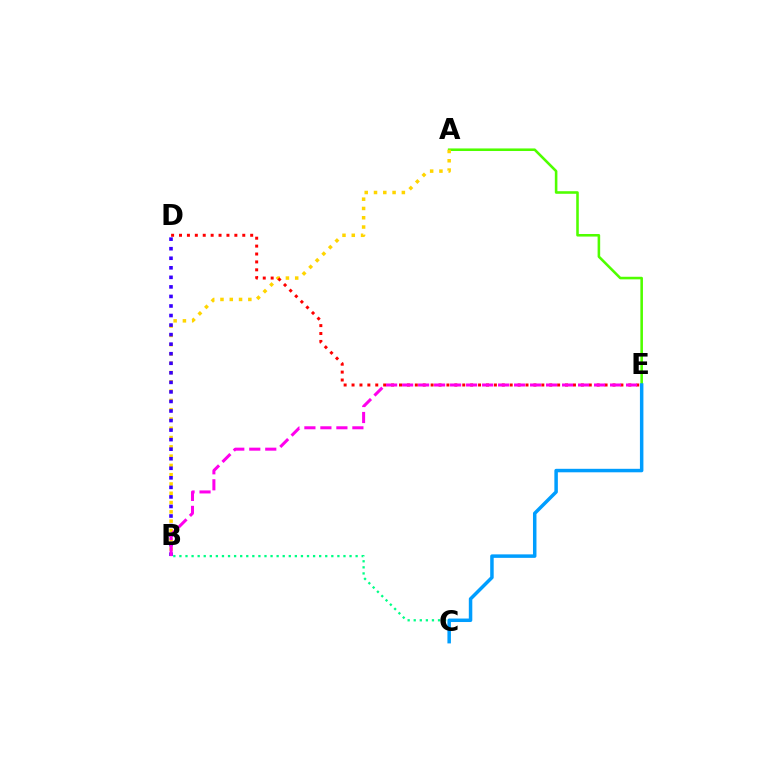{('A', 'E'): [{'color': '#4fff00', 'line_style': 'solid', 'thickness': 1.85}], ('A', 'B'): [{'color': '#ffd500', 'line_style': 'dotted', 'thickness': 2.52}], ('B', 'C'): [{'color': '#00ff86', 'line_style': 'dotted', 'thickness': 1.65}], ('B', 'D'): [{'color': '#3700ff', 'line_style': 'dotted', 'thickness': 2.59}], ('D', 'E'): [{'color': '#ff0000', 'line_style': 'dotted', 'thickness': 2.15}], ('C', 'E'): [{'color': '#009eff', 'line_style': 'solid', 'thickness': 2.51}], ('B', 'E'): [{'color': '#ff00ed', 'line_style': 'dashed', 'thickness': 2.17}]}